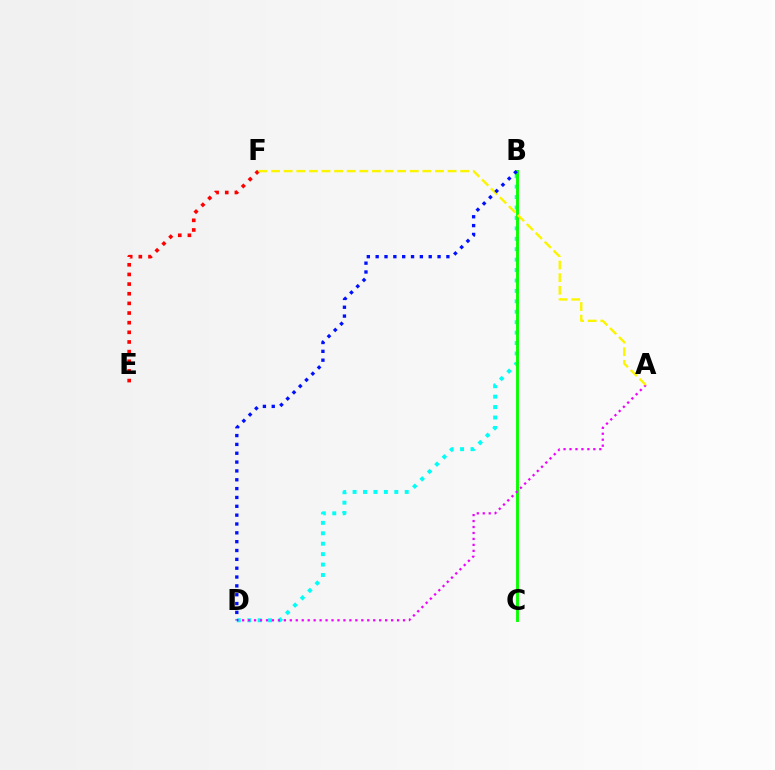{('B', 'D'): [{'color': '#00fff6', 'line_style': 'dotted', 'thickness': 2.83}, {'color': '#0010ff', 'line_style': 'dotted', 'thickness': 2.4}], ('B', 'C'): [{'color': '#08ff00', 'line_style': 'solid', 'thickness': 2.08}], ('E', 'F'): [{'color': '#ff0000', 'line_style': 'dotted', 'thickness': 2.62}], ('A', 'D'): [{'color': '#ee00ff', 'line_style': 'dotted', 'thickness': 1.62}], ('A', 'F'): [{'color': '#fcf500', 'line_style': 'dashed', 'thickness': 1.71}]}